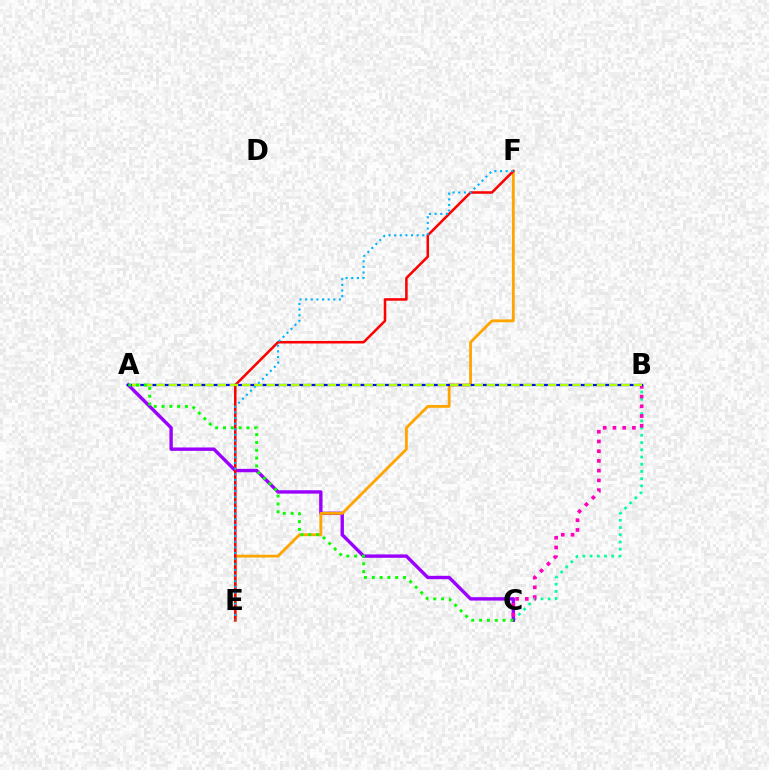{('B', 'C'): [{'color': '#00ff9d', 'line_style': 'dotted', 'thickness': 1.96}, {'color': '#ff00bd', 'line_style': 'dotted', 'thickness': 2.65}], ('A', 'C'): [{'color': '#9b00ff', 'line_style': 'solid', 'thickness': 2.44}, {'color': '#08ff00', 'line_style': 'dotted', 'thickness': 2.12}], ('E', 'F'): [{'color': '#ffa500', 'line_style': 'solid', 'thickness': 2.03}, {'color': '#ff0000', 'line_style': 'solid', 'thickness': 1.83}, {'color': '#00b5ff', 'line_style': 'dotted', 'thickness': 1.53}], ('A', 'B'): [{'color': '#0010ff', 'line_style': 'solid', 'thickness': 1.63}, {'color': '#b3ff00', 'line_style': 'dashed', 'thickness': 1.66}]}